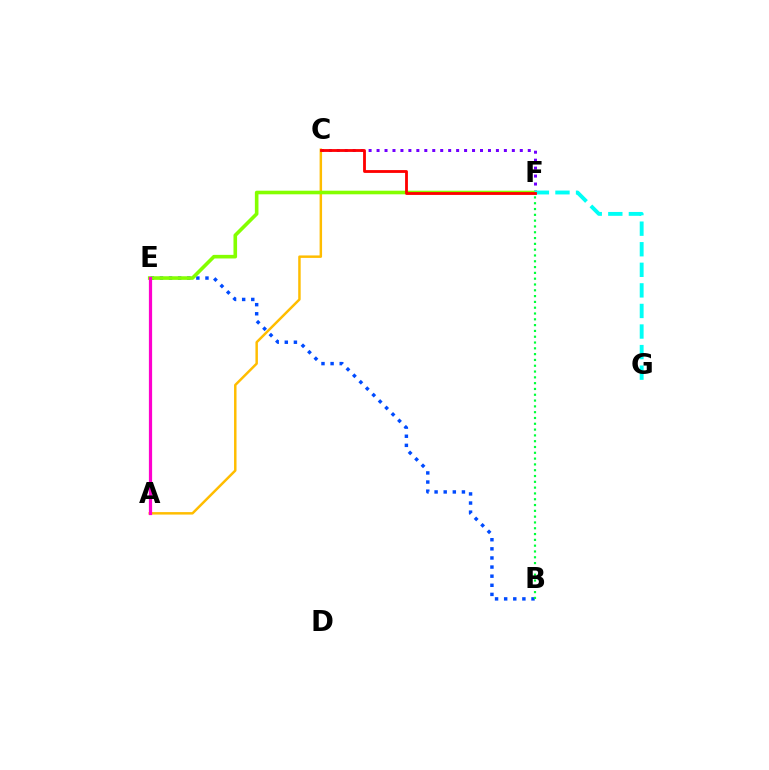{('B', 'E'): [{'color': '#004bff', 'line_style': 'dotted', 'thickness': 2.48}], ('A', 'C'): [{'color': '#ffbd00', 'line_style': 'solid', 'thickness': 1.78}], ('C', 'F'): [{'color': '#7200ff', 'line_style': 'dotted', 'thickness': 2.16}, {'color': '#ff0000', 'line_style': 'solid', 'thickness': 2.03}], ('E', 'F'): [{'color': '#84ff00', 'line_style': 'solid', 'thickness': 2.6}], ('A', 'E'): [{'color': '#ff00cf', 'line_style': 'solid', 'thickness': 2.32}], ('B', 'F'): [{'color': '#00ff39', 'line_style': 'dotted', 'thickness': 1.58}], ('F', 'G'): [{'color': '#00fff6', 'line_style': 'dashed', 'thickness': 2.79}]}